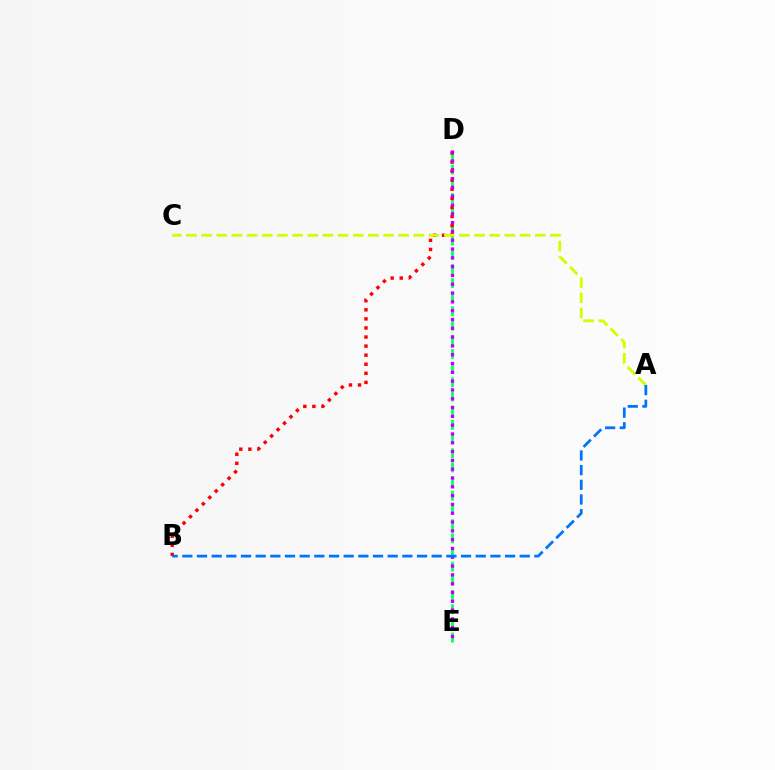{('D', 'E'): [{'color': '#00ff5c', 'line_style': 'dashed', 'thickness': 1.93}, {'color': '#b900ff', 'line_style': 'dotted', 'thickness': 2.39}], ('B', 'D'): [{'color': '#ff0000', 'line_style': 'dotted', 'thickness': 2.47}], ('A', 'C'): [{'color': '#d1ff00', 'line_style': 'dashed', 'thickness': 2.06}], ('A', 'B'): [{'color': '#0074ff', 'line_style': 'dashed', 'thickness': 1.99}]}